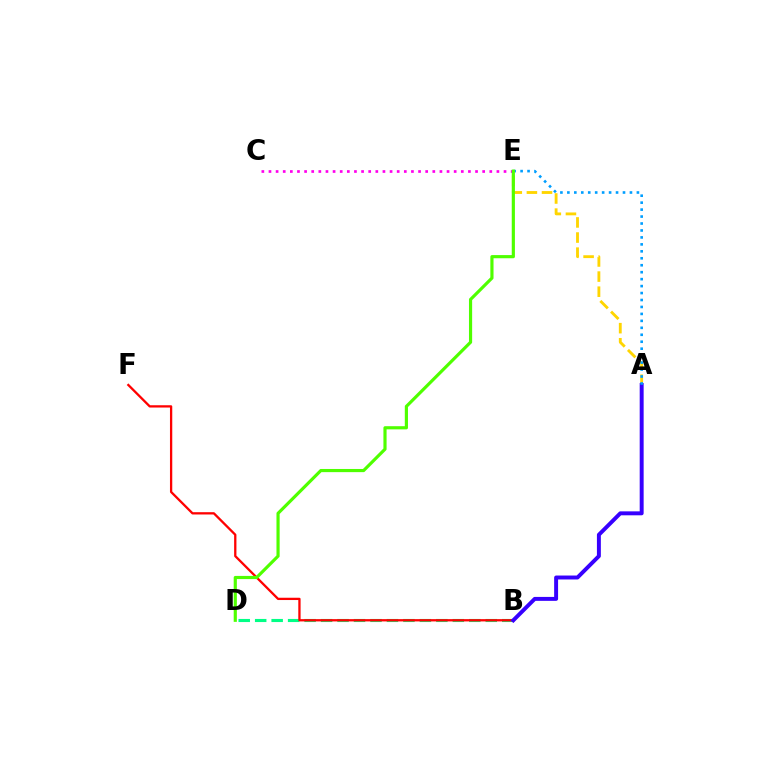{('A', 'E'): [{'color': '#ffd500', 'line_style': 'dashed', 'thickness': 2.05}, {'color': '#009eff', 'line_style': 'dotted', 'thickness': 1.89}], ('B', 'D'): [{'color': '#00ff86', 'line_style': 'dashed', 'thickness': 2.24}], ('B', 'F'): [{'color': '#ff0000', 'line_style': 'solid', 'thickness': 1.65}], ('C', 'E'): [{'color': '#ff00ed', 'line_style': 'dotted', 'thickness': 1.94}], ('A', 'B'): [{'color': '#3700ff', 'line_style': 'solid', 'thickness': 2.84}], ('D', 'E'): [{'color': '#4fff00', 'line_style': 'solid', 'thickness': 2.28}]}